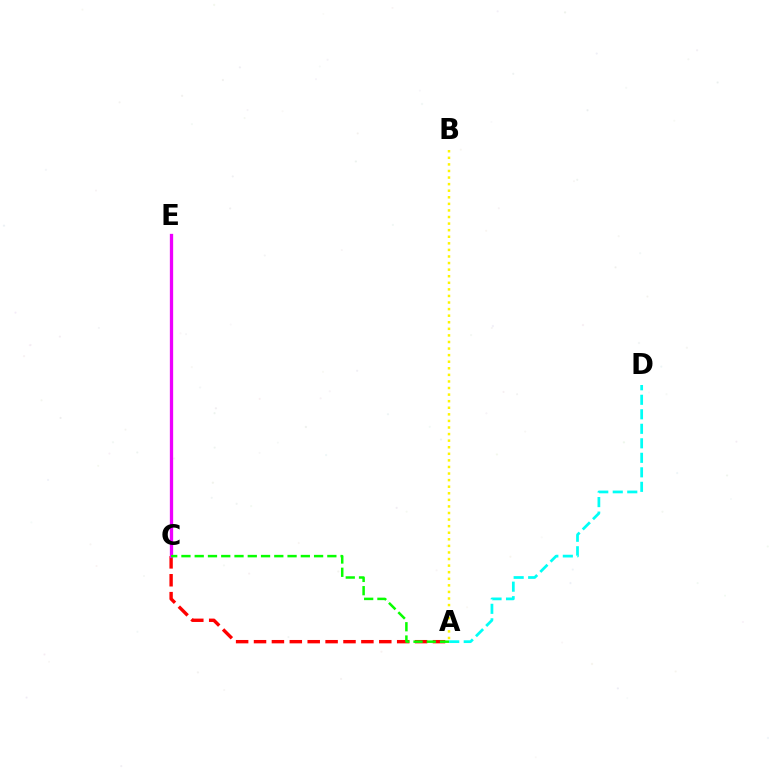{('A', 'D'): [{'color': '#00fff6', 'line_style': 'dashed', 'thickness': 1.97}], ('C', 'E'): [{'color': '#0010ff', 'line_style': 'dashed', 'thickness': 2.05}, {'color': '#ee00ff', 'line_style': 'solid', 'thickness': 2.37}], ('A', 'C'): [{'color': '#ff0000', 'line_style': 'dashed', 'thickness': 2.43}, {'color': '#08ff00', 'line_style': 'dashed', 'thickness': 1.8}], ('A', 'B'): [{'color': '#fcf500', 'line_style': 'dotted', 'thickness': 1.79}]}